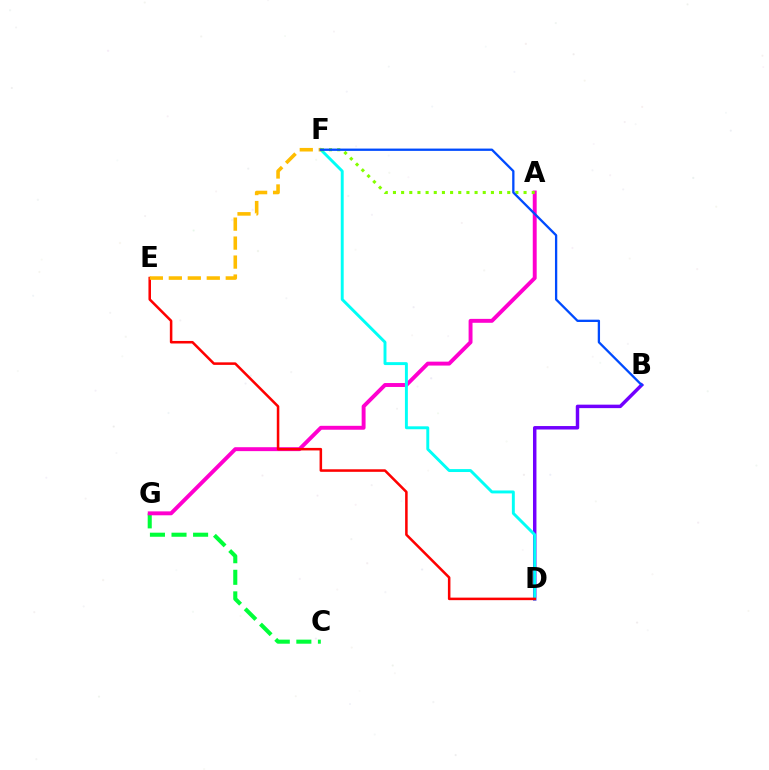{('B', 'D'): [{'color': '#7200ff', 'line_style': 'solid', 'thickness': 2.49}], ('C', 'G'): [{'color': '#00ff39', 'line_style': 'dashed', 'thickness': 2.93}], ('A', 'G'): [{'color': '#ff00cf', 'line_style': 'solid', 'thickness': 2.82}], ('D', 'F'): [{'color': '#00fff6', 'line_style': 'solid', 'thickness': 2.11}], ('D', 'E'): [{'color': '#ff0000', 'line_style': 'solid', 'thickness': 1.83}], ('A', 'F'): [{'color': '#84ff00', 'line_style': 'dotted', 'thickness': 2.22}], ('E', 'F'): [{'color': '#ffbd00', 'line_style': 'dashed', 'thickness': 2.58}], ('B', 'F'): [{'color': '#004bff', 'line_style': 'solid', 'thickness': 1.66}]}